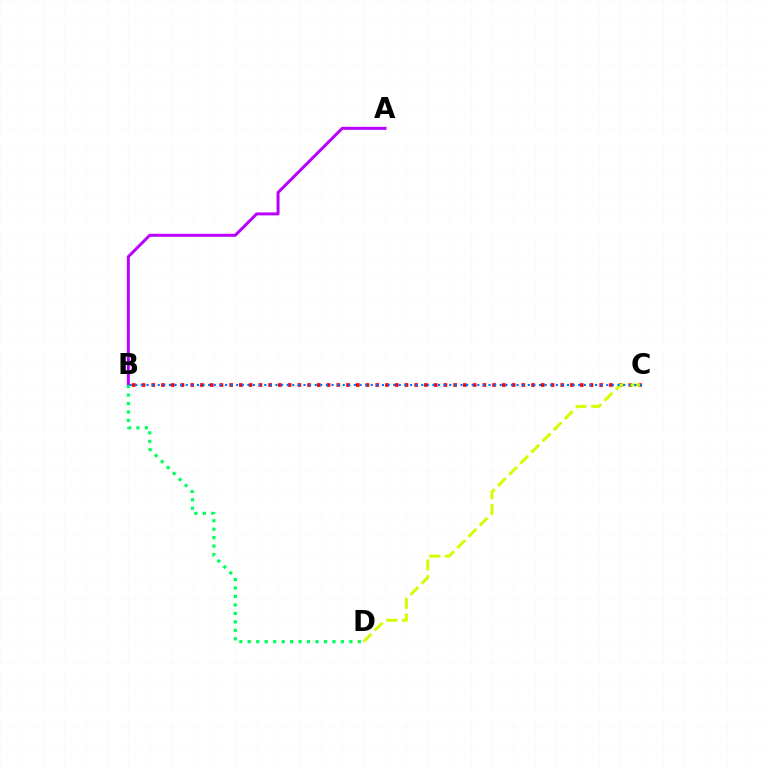{('B', 'C'): [{'color': '#ff0000', 'line_style': 'dotted', 'thickness': 2.65}, {'color': '#0074ff', 'line_style': 'dotted', 'thickness': 1.52}], ('A', 'B'): [{'color': '#b900ff', 'line_style': 'solid', 'thickness': 2.14}], ('B', 'D'): [{'color': '#00ff5c', 'line_style': 'dotted', 'thickness': 2.3}], ('C', 'D'): [{'color': '#d1ff00', 'line_style': 'dashed', 'thickness': 2.14}]}